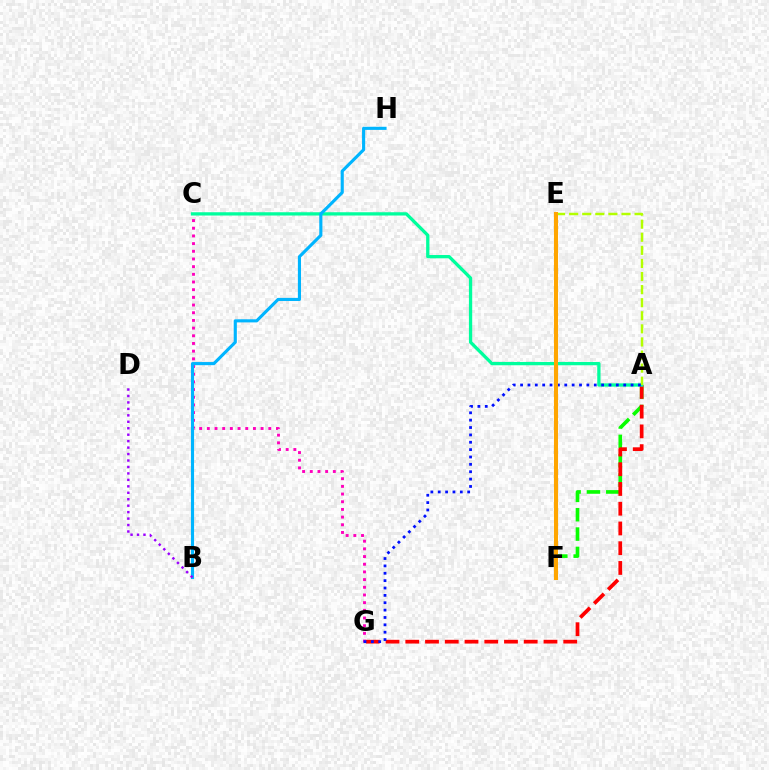{('A', 'F'): [{'color': '#08ff00', 'line_style': 'dashed', 'thickness': 2.63}], ('A', 'G'): [{'color': '#ff0000', 'line_style': 'dashed', 'thickness': 2.68}, {'color': '#0010ff', 'line_style': 'dotted', 'thickness': 2.0}], ('C', 'G'): [{'color': '#ff00bd', 'line_style': 'dotted', 'thickness': 2.09}], ('A', 'C'): [{'color': '#00ff9d', 'line_style': 'solid', 'thickness': 2.37}], ('A', 'E'): [{'color': '#b3ff00', 'line_style': 'dashed', 'thickness': 1.78}], ('E', 'F'): [{'color': '#ffa500', 'line_style': 'solid', 'thickness': 2.91}], ('B', 'H'): [{'color': '#00b5ff', 'line_style': 'solid', 'thickness': 2.25}], ('B', 'D'): [{'color': '#9b00ff', 'line_style': 'dotted', 'thickness': 1.75}]}